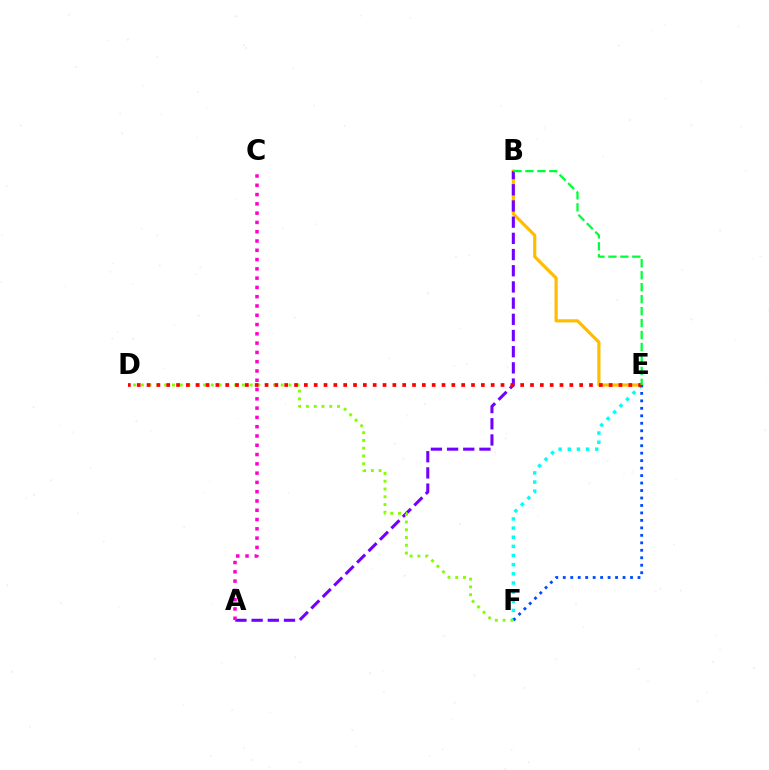{('B', 'E'): [{'color': '#ffbd00', 'line_style': 'solid', 'thickness': 2.29}, {'color': '#00ff39', 'line_style': 'dashed', 'thickness': 1.62}], ('A', 'B'): [{'color': '#7200ff', 'line_style': 'dashed', 'thickness': 2.2}], ('E', 'F'): [{'color': '#00fff6', 'line_style': 'dotted', 'thickness': 2.49}, {'color': '#004bff', 'line_style': 'dotted', 'thickness': 2.03}], ('A', 'C'): [{'color': '#ff00cf', 'line_style': 'dotted', 'thickness': 2.52}], ('D', 'F'): [{'color': '#84ff00', 'line_style': 'dotted', 'thickness': 2.11}], ('D', 'E'): [{'color': '#ff0000', 'line_style': 'dotted', 'thickness': 2.67}]}